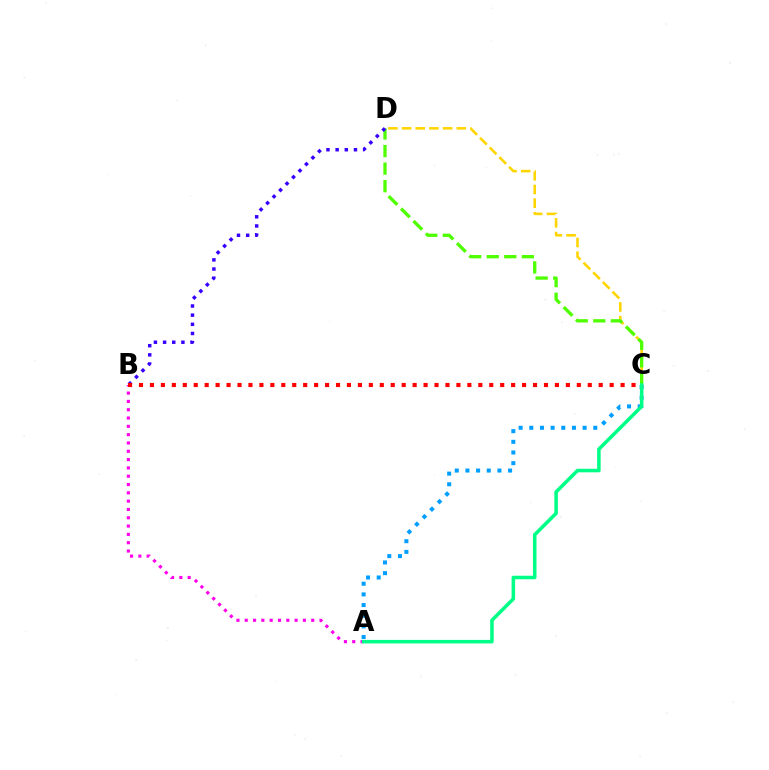{('C', 'D'): [{'color': '#ffd500', 'line_style': 'dashed', 'thickness': 1.86}, {'color': '#4fff00', 'line_style': 'dashed', 'thickness': 2.39}], ('A', 'B'): [{'color': '#ff00ed', 'line_style': 'dotted', 'thickness': 2.26}], ('A', 'C'): [{'color': '#009eff', 'line_style': 'dotted', 'thickness': 2.9}, {'color': '#00ff86', 'line_style': 'solid', 'thickness': 2.54}], ('B', 'D'): [{'color': '#3700ff', 'line_style': 'dotted', 'thickness': 2.49}], ('B', 'C'): [{'color': '#ff0000', 'line_style': 'dotted', 'thickness': 2.97}]}